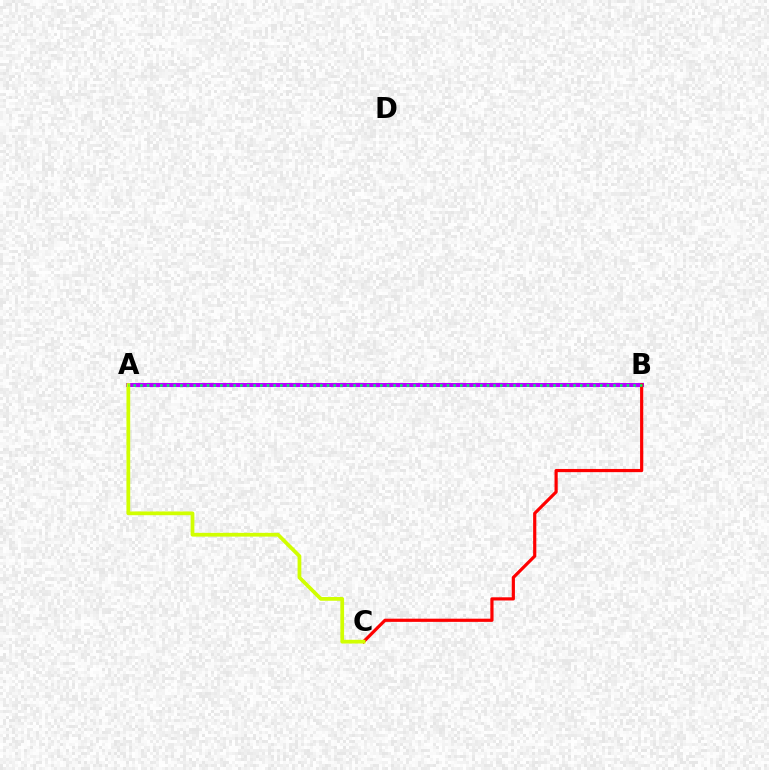{('A', 'B'): [{'color': '#0074ff', 'line_style': 'solid', 'thickness': 1.96}, {'color': '#b900ff', 'line_style': 'solid', 'thickness': 2.91}, {'color': '#00ff5c', 'line_style': 'dotted', 'thickness': 1.81}], ('B', 'C'): [{'color': '#ff0000', 'line_style': 'solid', 'thickness': 2.3}], ('A', 'C'): [{'color': '#d1ff00', 'line_style': 'solid', 'thickness': 2.7}]}